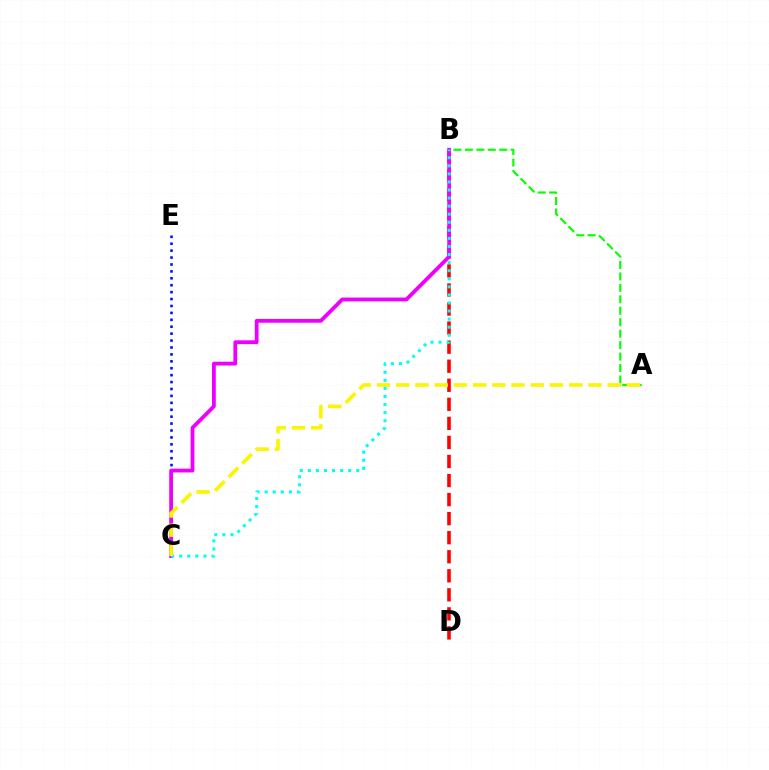{('B', 'D'): [{'color': '#ff0000', 'line_style': 'dashed', 'thickness': 2.59}], ('C', 'E'): [{'color': '#0010ff', 'line_style': 'dotted', 'thickness': 1.88}], ('B', 'C'): [{'color': '#ee00ff', 'line_style': 'solid', 'thickness': 2.73}, {'color': '#00fff6', 'line_style': 'dotted', 'thickness': 2.19}], ('A', 'B'): [{'color': '#08ff00', 'line_style': 'dashed', 'thickness': 1.56}], ('A', 'C'): [{'color': '#fcf500', 'line_style': 'dashed', 'thickness': 2.61}]}